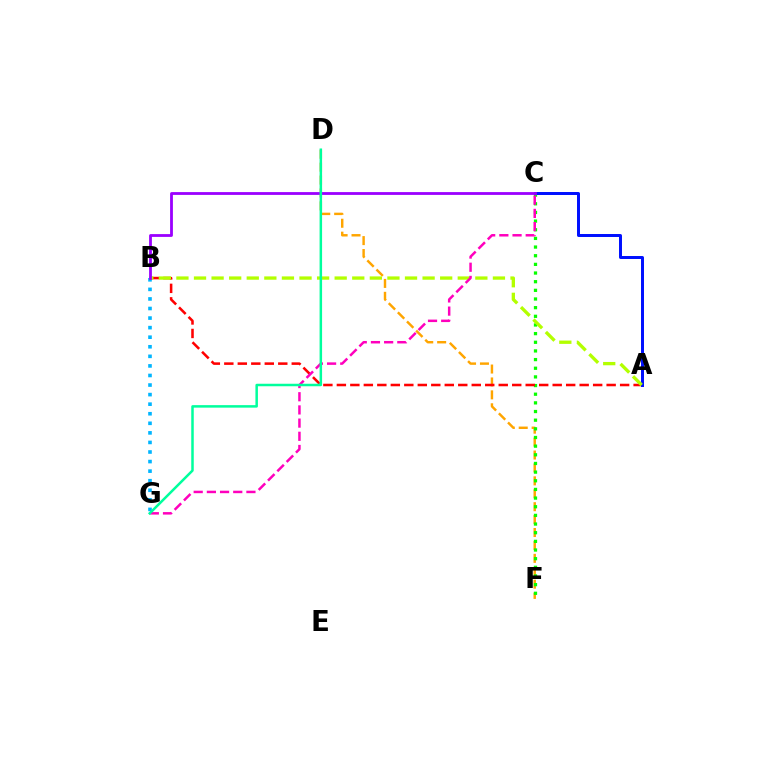{('D', 'F'): [{'color': '#ffa500', 'line_style': 'dashed', 'thickness': 1.75}], ('B', 'G'): [{'color': '#00b5ff', 'line_style': 'dotted', 'thickness': 2.6}], ('C', 'F'): [{'color': '#08ff00', 'line_style': 'dotted', 'thickness': 2.35}], ('A', 'B'): [{'color': '#ff0000', 'line_style': 'dashed', 'thickness': 1.83}, {'color': '#b3ff00', 'line_style': 'dashed', 'thickness': 2.39}], ('A', 'C'): [{'color': '#0010ff', 'line_style': 'solid', 'thickness': 2.15}], ('C', 'G'): [{'color': '#ff00bd', 'line_style': 'dashed', 'thickness': 1.79}], ('B', 'C'): [{'color': '#9b00ff', 'line_style': 'solid', 'thickness': 2.02}], ('D', 'G'): [{'color': '#00ff9d', 'line_style': 'solid', 'thickness': 1.8}]}